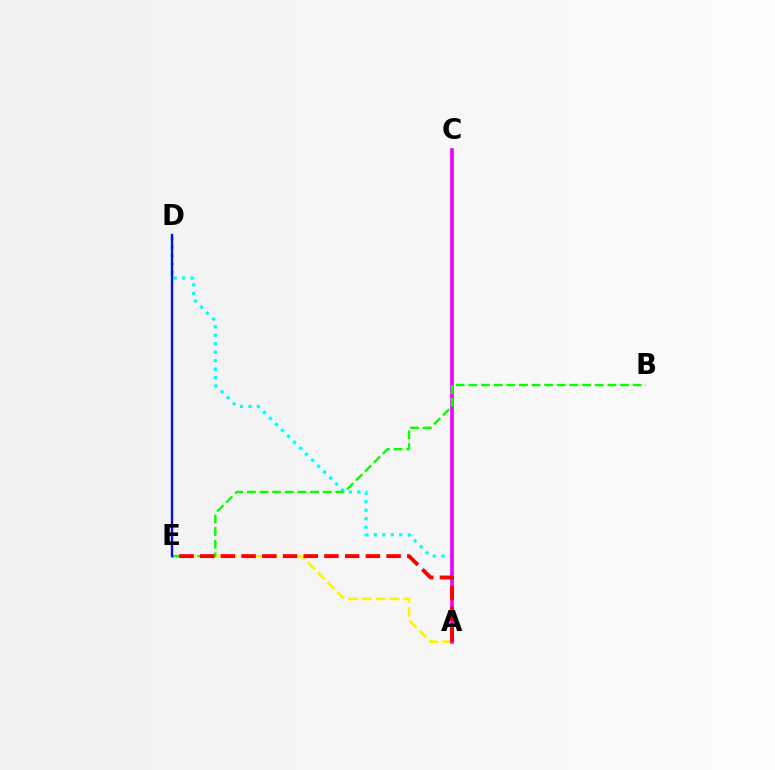{('A', 'E'): [{'color': '#fcf500', 'line_style': 'dashed', 'thickness': 1.88}, {'color': '#ff0000', 'line_style': 'dashed', 'thickness': 2.81}], ('A', 'D'): [{'color': '#00fff6', 'line_style': 'dotted', 'thickness': 2.3}], ('A', 'C'): [{'color': '#ee00ff', 'line_style': 'solid', 'thickness': 2.62}], ('B', 'E'): [{'color': '#08ff00', 'line_style': 'dashed', 'thickness': 1.72}], ('D', 'E'): [{'color': '#0010ff', 'line_style': 'solid', 'thickness': 1.7}]}